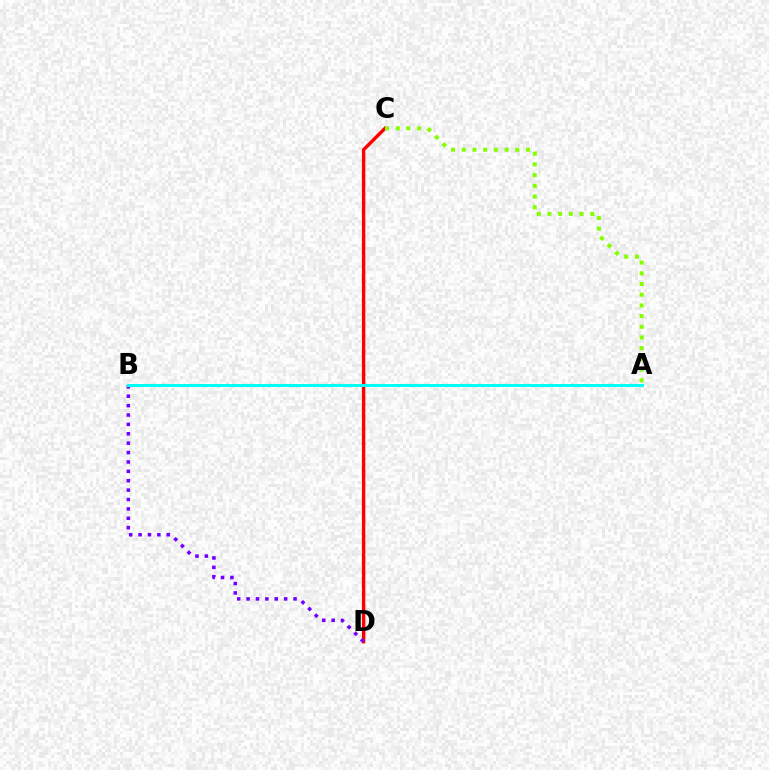{('C', 'D'): [{'color': '#ff0000', 'line_style': 'solid', 'thickness': 2.45}], ('A', 'C'): [{'color': '#84ff00', 'line_style': 'dotted', 'thickness': 2.91}], ('B', 'D'): [{'color': '#7200ff', 'line_style': 'dotted', 'thickness': 2.55}], ('A', 'B'): [{'color': '#00fff6', 'line_style': 'solid', 'thickness': 2.18}]}